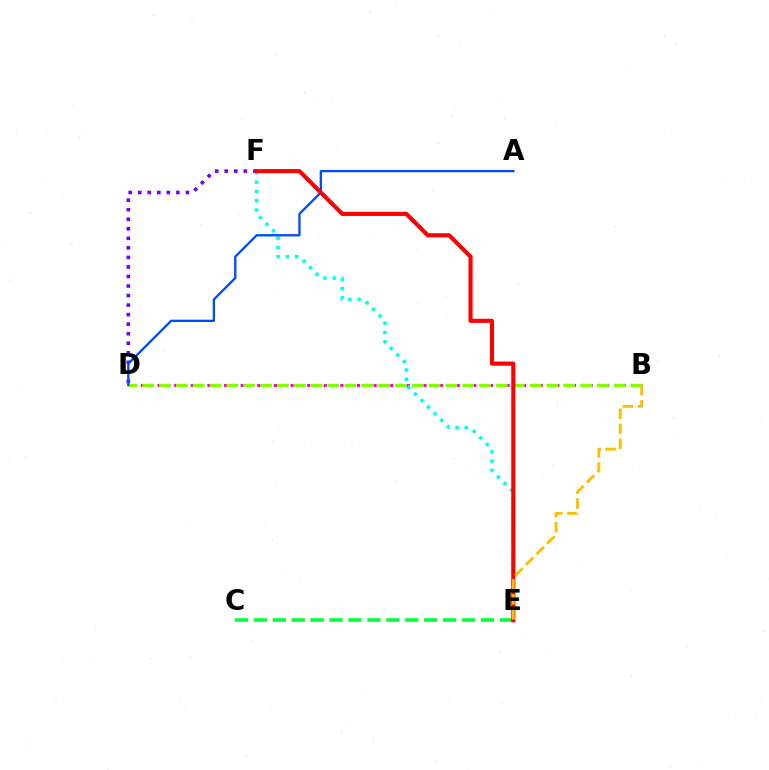{('B', 'D'): [{'color': '#ff00cf', 'line_style': 'dotted', 'thickness': 2.26}, {'color': '#84ff00', 'line_style': 'dashed', 'thickness': 2.29}], ('E', 'F'): [{'color': '#00fff6', 'line_style': 'dotted', 'thickness': 2.52}, {'color': '#ff0000', 'line_style': 'solid', 'thickness': 2.96}], ('C', 'E'): [{'color': '#00ff39', 'line_style': 'dashed', 'thickness': 2.57}], ('D', 'F'): [{'color': '#7200ff', 'line_style': 'dotted', 'thickness': 2.59}], ('A', 'D'): [{'color': '#004bff', 'line_style': 'solid', 'thickness': 1.66}], ('B', 'E'): [{'color': '#ffbd00', 'line_style': 'dashed', 'thickness': 2.04}]}